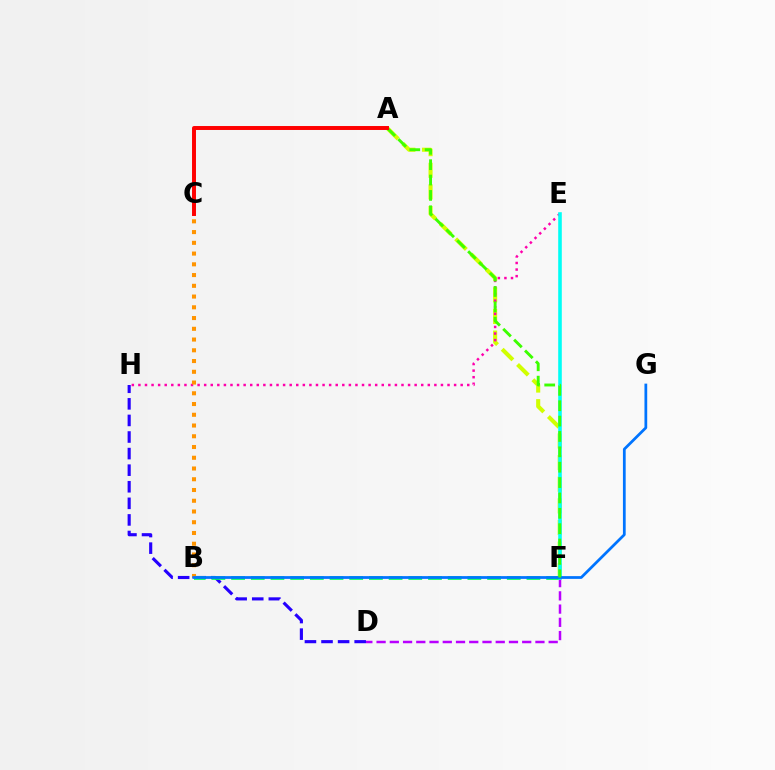{('D', 'H'): [{'color': '#2500ff', 'line_style': 'dashed', 'thickness': 2.25}], ('A', 'F'): [{'color': '#d1ff00', 'line_style': 'dashed', 'thickness': 2.94}, {'color': '#3dff00', 'line_style': 'dashed', 'thickness': 2.09}], ('D', 'F'): [{'color': '#b900ff', 'line_style': 'dashed', 'thickness': 1.8}], ('B', 'F'): [{'color': '#00ff5c', 'line_style': 'dashed', 'thickness': 2.68}], ('E', 'H'): [{'color': '#ff00ac', 'line_style': 'dotted', 'thickness': 1.79}], ('E', 'F'): [{'color': '#00fff6', 'line_style': 'solid', 'thickness': 2.58}], ('B', 'C'): [{'color': '#ff9400', 'line_style': 'dotted', 'thickness': 2.92}], ('B', 'G'): [{'color': '#0074ff', 'line_style': 'solid', 'thickness': 1.98}], ('A', 'C'): [{'color': '#ff0000', 'line_style': 'solid', 'thickness': 2.85}]}